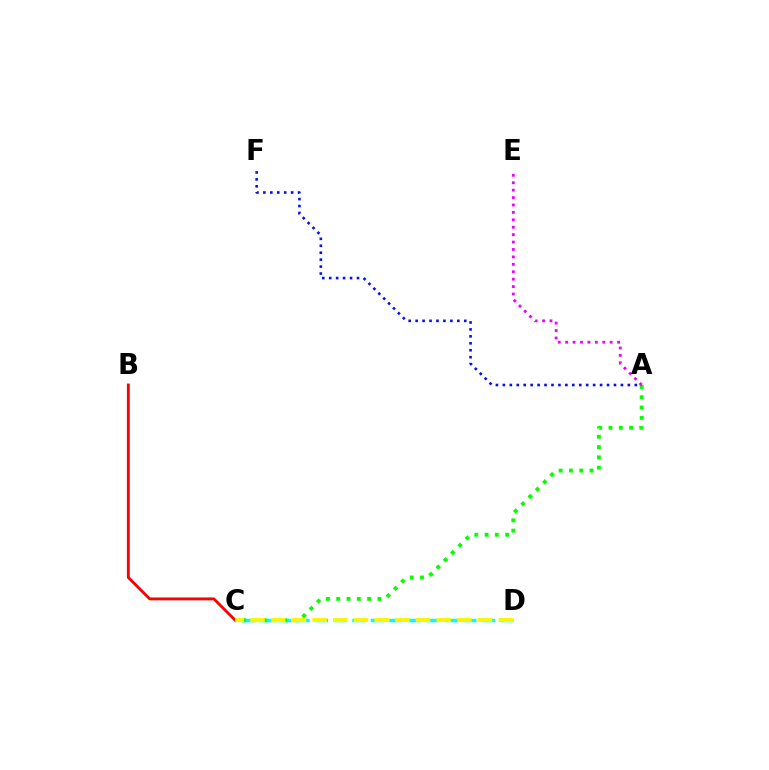{('C', 'D'): [{'color': '#00fff6', 'line_style': 'dashed', 'thickness': 2.52}, {'color': '#fcf500', 'line_style': 'dashed', 'thickness': 2.81}], ('A', 'C'): [{'color': '#08ff00', 'line_style': 'dotted', 'thickness': 2.8}], ('B', 'C'): [{'color': '#ff0000', 'line_style': 'solid', 'thickness': 2.07}], ('A', 'F'): [{'color': '#0010ff', 'line_style': 'dotted', 'thickness': 1.89}], ('A', 'E'): [{'color': '#ee00ff', 'line_style': 'dotted', 'thickness': 2.02}]}